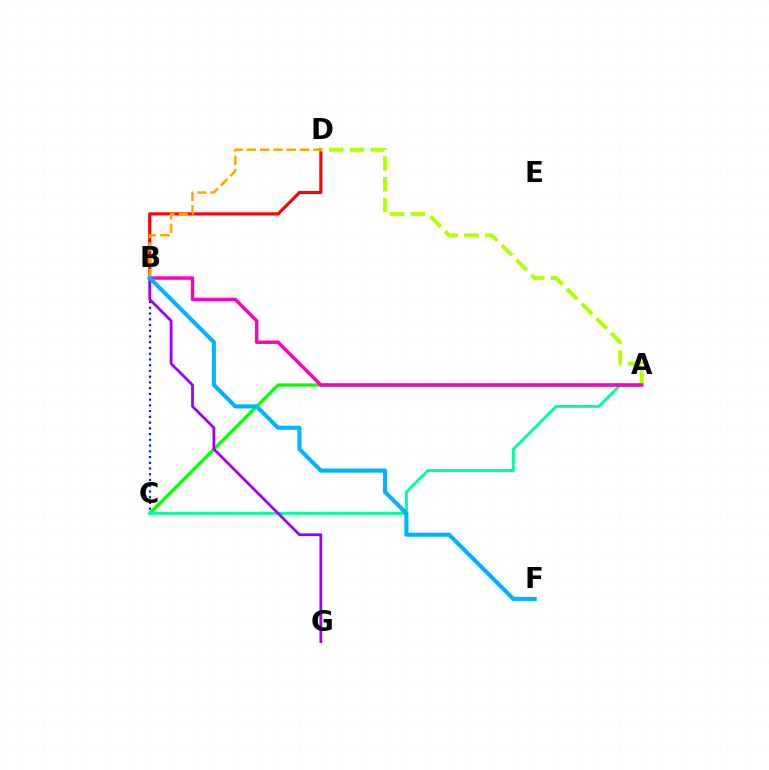{('B', 'D'): [{'color': '#ff0000', 'line_style': 'solid', 'thickness': 2.27}, {'color': '#ffa500', 'line_style': 'dashed', 'thickness': 1.81}], ('A', 'D'): [{'color': '#b3ff00', 'line_style': 'dashed', 'thickness': 2.83}], ('A', 'C'): [{'color': '#08ff00', 'line_style': 'solid', 'thickness': 2.32}, {'color': '#00ff9d', 'line_style': 'solid', 'thickness': 2.13}], ('A', 'B'): [{'color': '#ff00bd', 'line_style': 'solid', 'thickness': 2.48}], ('B', 'C'): [{'color': '#0010ff', 'line_style': 'dotted', 'thickness': 1.56}], ('B', 'G'): [{'color': '#9b00ff', 'line_style': 'solid', 'thickness': 2.0}], ('B', 'F'): [{'color': '#00b5ff', 'line_style': 'solid', 'thickness': 2.95}]}